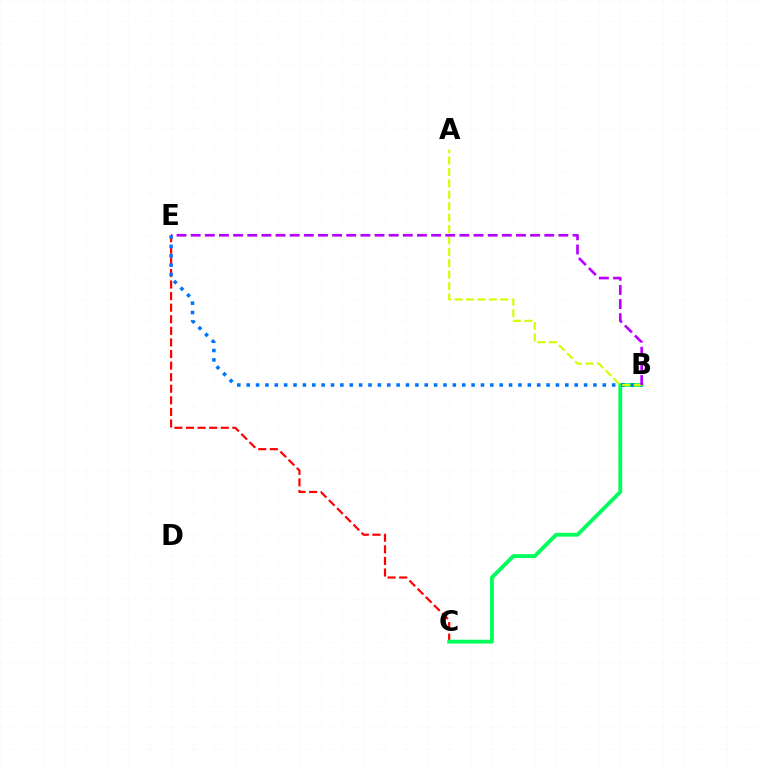{('C', 'E'): [{'color': '#ff0000', 'line_style': 'dashed', 'thickness': 1.57}], ('B', 'C'): [{'color': '#00ff5c', 'line_style': 'solid', 'thickness': 2.76}], ('B', 'E'): [{'color': '#0074ff', 'line_style': 'dotted', 'thickness': 2.55}, {'color': '#b900ff', 'line_style': 'dashed', 'thickness': 1.92}], ('A', 'B'): [{'color': '#d1ff00', 'line_style': 'dashed', 'thickness': 1.55}]}